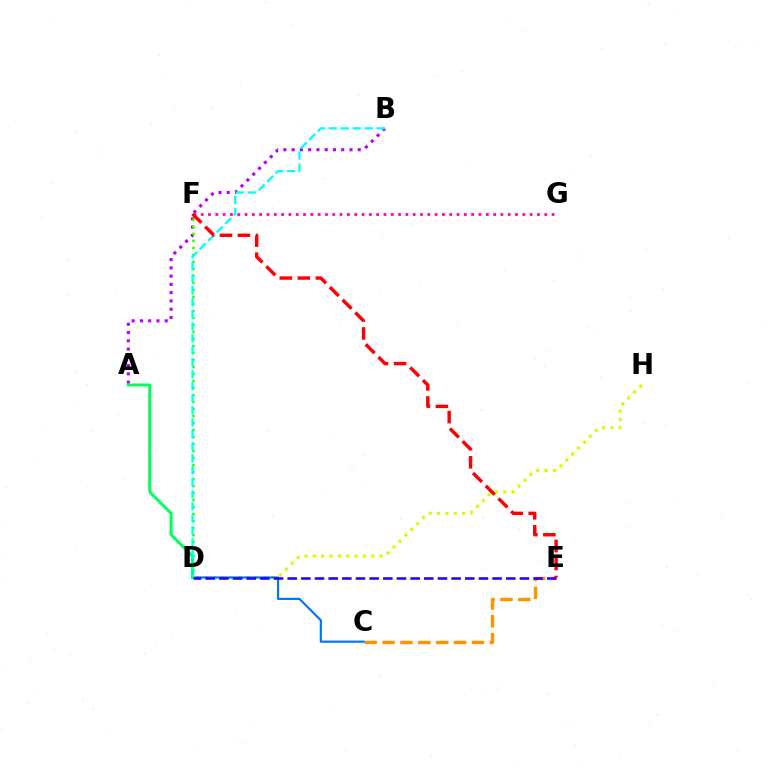{('D', 'H'): [{'color': '#d1ff00', 'line_style': 'dotted', 'thickness': 2.27}], ('C', 'E'): [{'color': '#ff9400', 'line_style': 'dashed', 'thickness': 2.43}], ('C', 'D'): [{'color': '#0074ff', 'line_style': 'solid', 'thickness': 1.58}], ('A', 'B'): [{'color': '#b900ff', 'line_style': 'dotted', 'thickness': 2.25}], ('F', 'G'): [{'color': '#ff00ac', 'line_style': 'dotted', 'thickness': 1.99}], ('D', 'F'): [{'color': '#3dff00', 'line_style': 'dotted', 'thickness': 1.9}], ('A', 'D'): [{'color': '#00ff5c', 'line_style': 'solid', 'thickness': 2.14}], ('B', 'D'): [{'color': '#00fff6', 'line_style': 'dashed', 'thickness': 1.63}], ('E', 'F'): [{'color': '#ff0000', 'line_style': 'dashed', 'thickness': 2.45}], ('D', 'E'): [{'color': '#2500ff', 'line_style': 'dashed', 'thickness': 1.86}]}